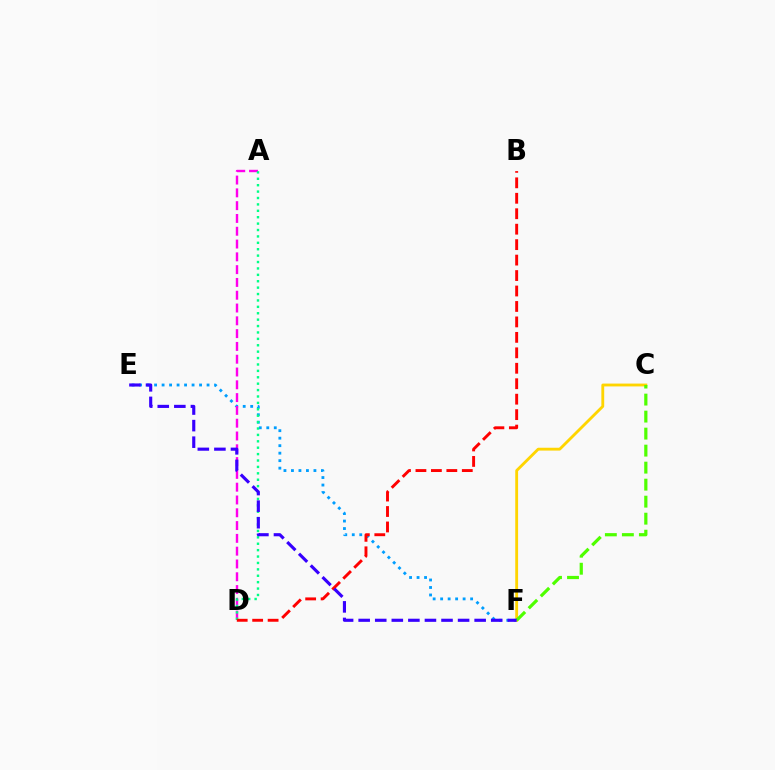{('E', 'F'): [{'color': '#009eff', 'line_style': 'dotted', 'thickness': 2.04}, {'color': '#3700ff', 'line_style': 'dashed', 'thickness': 2.25}], ('A', 'D'): [{'color': '#ff00ed', 'line_style': 'dashed', 'thickness': 1.74}, {'color': '#00ff86', 'line_style': 'dotted', 'thickness': 1.74}], ('C', 'F'): [{'color': '#ffd500', 'line_style': 'solid', 'thickness': 2.04}, {'color': '#4fff00', 'line_style': 'dashed', 'thickness': 2.31}], ('B', 'D'): [{'color': '#ff0000', 'line_style': 'dashed', 'thickness': 2.1}]}